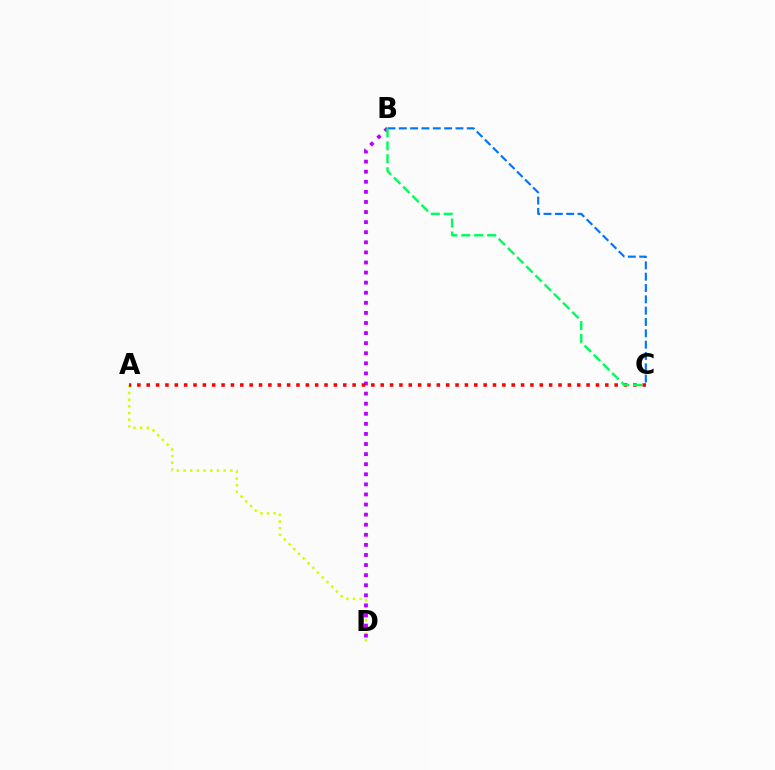{('A', 'D'): [{'color': '#d1ff00', 'line_style': 'dotted', 'thickness': 1.82}], ('B', 'D'): [{'color': '#b900ff', 'line_style': 'dotted', 'thickness': 2.74}], ('A', 'C'): [{'color': '#ff0000', 'line_style': 'dotted', 'thickness': 2.54}], ('B', 'C'): [{'color': '#0074ff', 'line_style': 'dashed', 'thickness': 1.54}, {'color': '#00ff5c', 'line_style': 'dashed', 'thickness': 1.76}]}